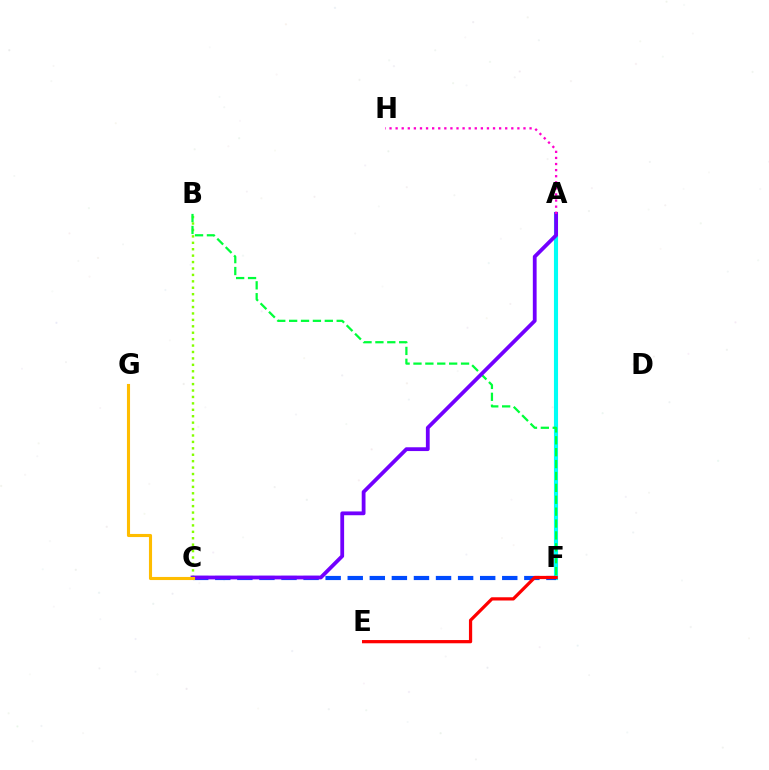{('A', 'F'): [{'color': '#00fff6', 'line_style': 'solid', 'thickness': 2.95}], ('B', 'C'): [{'color': '#84ff00', 'line_style': 'dotted', 'thickness': 1.75}], ('C', 'F'): [{'color': '#004bff', 'line_style': 'dashed', 'thickness': 3.0}], ('E', 'F'): [{'color': '#ff0000', 'line_style': 'solid', 'thickness': 2.33}], ('B', 'F'): [{'color': '#00ff39', 'line_style': 'dashed', 'thickness': 1.62}], ('A', 'C'): [{'color': '#7200ff', 'line_style': 'solid', 'thickness': 2.73}], ('A', 'H'): [{'color': '#ff00cf', 'line_style': 'dotted', 'thickness': 1.65}], ('C', 'G'): [{'color': '#ffbd00', 'line_style': 'solid', 'thickness': 2.23}]}